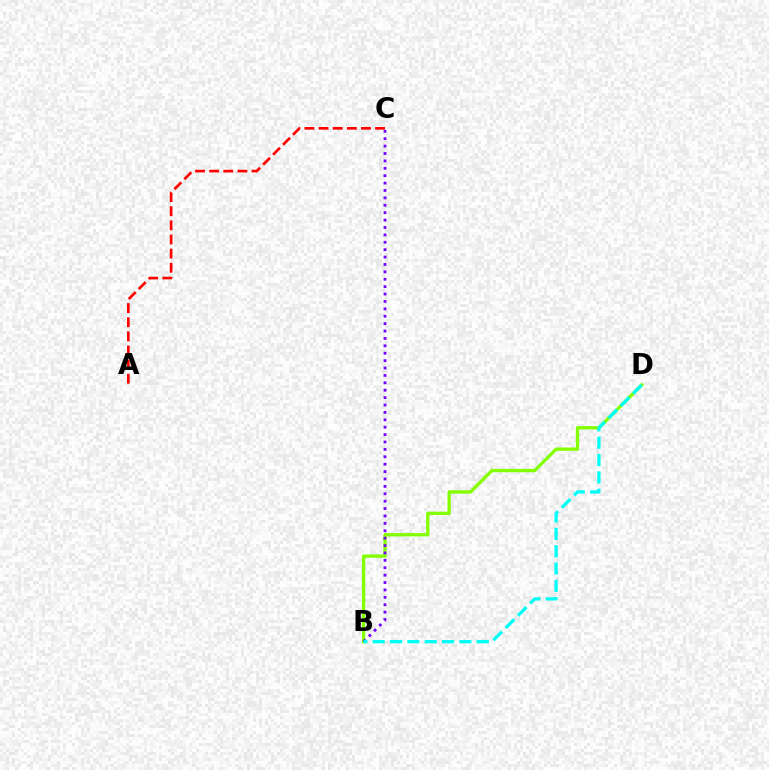{('B', 'D'): [{'color': '#84ff00', 'line_style': 'solid', 'thickness': 2.39}, {'color': '#00fff6', 'line_style': 'dashed', 'thickness': 2.36}], ('B', 'C'): [{'color': '#7200ff', 'line_style': 'dotted', 'thickness': 2.01}], ('A', 'C'): [{'color': '#ff0000', 'line_style': 'dashed', 'thickness': 1.92}]}